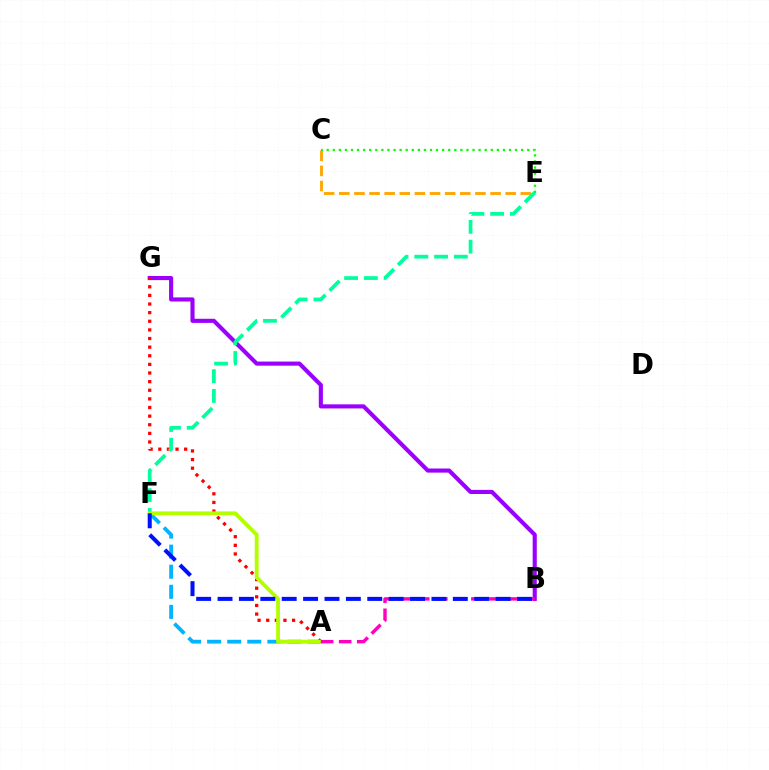{('A', 'F'): [{'color': '#00b5ff', 'line_style': 'dashed', 'thickness': 2.73}, {'color': '#b3ff00', 'line_style': 'solid', 'thickness': 2.78}], ('B', 'G'): [{'color': '#9b00ff', 'line_style': 'solid', 'thickness': 2.96}], ('A', 'G'): [{'color': '#ff0000', 'line_style': 'dotted', 'thickness': 2.34}], ('C', 'E'): [{'color': '#ffa500', 'line_style': 'dashed', 'thickness': 2.05}, {'color': '#08ff00', 'line_style': 'dotted', 'thickness': 1.65}], ('E', 'F'): [{'color': '#00ff9d', 'line_style': 'dashed', 'thickness': 2.69}], ('A', 'B'): [{'color': '#ff00bd', 'line_style': 'dashed', 'thickness': 2.45}], ('B', 'F'): [{'color': '#0010ff', 'line_style': 'dashed', 'thickness': 2.91}]}